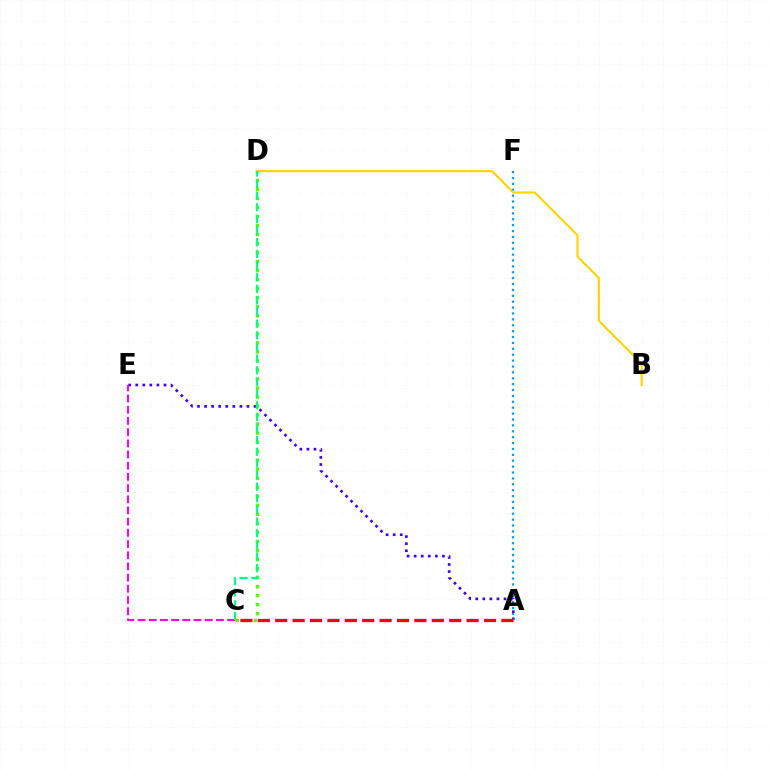{('A', 'E'): [{'color': '#3700ff', 'line_style': 'dotted', 'thickness': 1.92}], ('A', 'F'): [{'color': '#009eff', 'line_style': 'dotted', 'thickness': 1.6}], ('C', 'D'): [{'color': '#4fff00', 'line_style': 'dotted', 'thickness': 2.45}, {'color': '#00ff86', 'line_style': 'dashed', 'thickness': 1.58}], ('C', 'E'): [{'color': '#ff00ed', 'line_style': 'dashed', 'thickness': 1.52}], ('B', 'D'): [{'color': '#ffd500', 'line_style': 'solid', 'thickness': 1.53}], ('A', 'C'): [{'color': '#ff0000', 'line_style': 'dashed', 'thickness': 2.36}]}